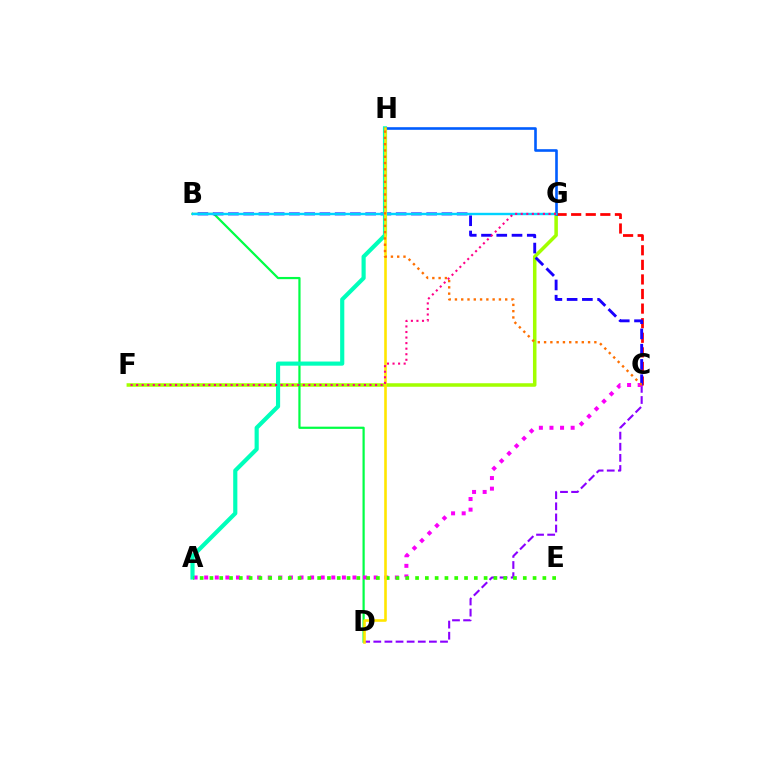{('F', 'G'): [{'color': '#a2ff00', 'line_style': 'solid', 'thickness': 2.53}, {'color': '#ff0088', 'line_style': 'dotted', 'thickness': 1.51}], ('B', 'D'): [{'color': '#00ff45', 'line_style': 'solid', 'thickness': 1.59}], ('C', 'D'): [{'color': '#8a00ff', 'line_style': 'dashed', 'thickness': 1.51}], ('C', 'G'): [{'color': '#ff0000', 'line_style': 'dashed', 'thickness': 1.98}], ('B', 'C'): [{'color': '#1900ff', 'line_style': 'dashed', 'thickness': 2.07}], ('A', 'C'): [{'color': '#fa00f9', 'line_style': 'dotted', 'thickness': 2.88}], ('A', 'H'): [{'color': '#00ffbb', 'line_style': 'solid', 'thickness': 2.99}], ('A', 'E'): [{'color': '#31ff00', 'line_style': 'dotted', 'thickness': 2.66}], ('G', 'H'): [{'color': '#005dff', 'line_style': 'solid', 'thickness': 1.88}], ('B', 'G'): [{'color': '#00d3ff', 'line_style': 'solid', 'thickness': 1.72}], ('D', 'H'): [{'color': '#ffe600', 'line_style': 'solid', 'thickness': 1.88}], ('C', 'H'): [{'color': '#ff7000', 'line_style': 'dotted', 'thickness': 1.71}]}